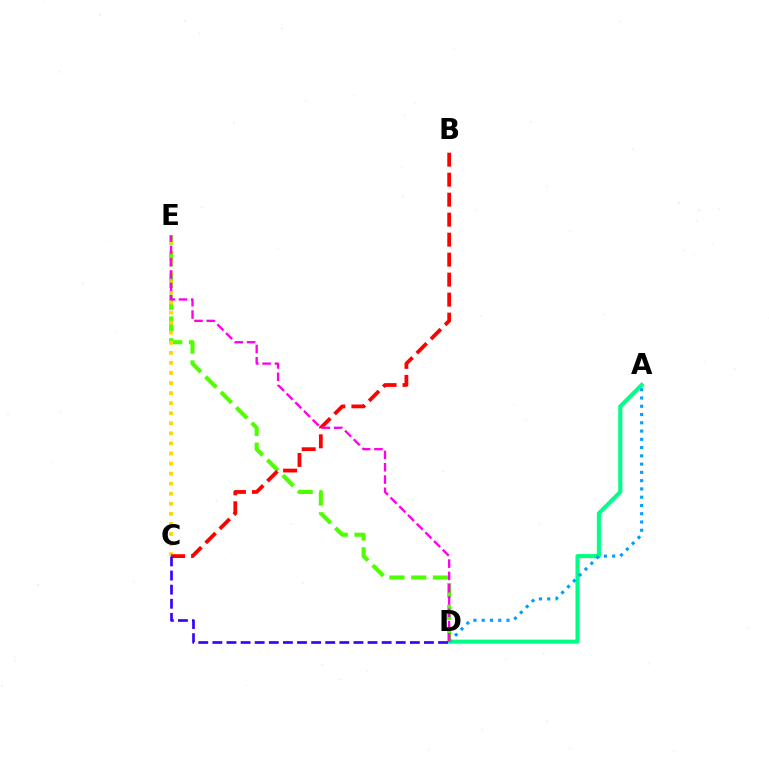{('A', 'D'): [{'color': '#00ff86', 'line_style': 'solid', 'thickness': 2.94}, {'color': '#009eff', 'line_style': 'dotted', 'thickness': 2.25}], ('D', 'E'): [{'color': '#4fff00', 'line_style': 'dashed', 'thickness': 2.96}, {'color': '#ff00ed', 'line_style': 'dashed', 'thickness': 1.67}], ('C', 'E'): [{'color': '#ffd500', 'line_style': 'dotted', 'thickness': 2.73}], ('B', 'C'): [{'color': '#ff0000', 'line_style': 'dashed', 'thickness': 2.72}], ('C', 'D'): [{'color': '#3700ff', 'line_style': 'dashed', 'thickness': 1.92}]}